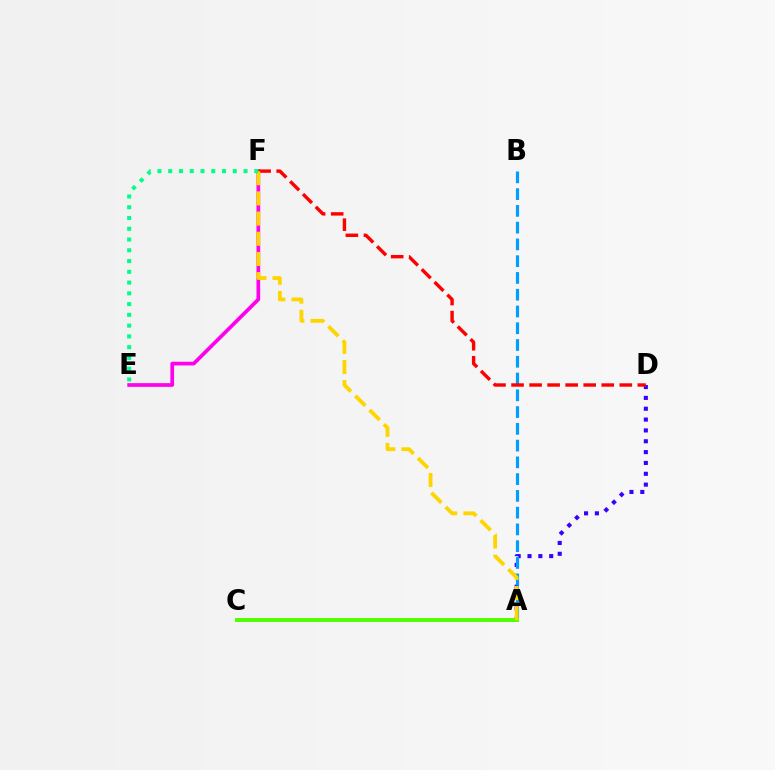{('A', 'D'): [{'color': '#3700ff', 'line_style': 'dotted', 'thickness': 2.95}], ('A', 'B'): [{'color': '#009eff', 'line_style': 'dashed', 'thickness': 2.28}], ('E', 'F'): [{'color': '#ff00ed', 'line_style': 'solid', 'thickness': 2.66}, {'color': '#00ff86', 'line_style': 'dotted', 'thickness': 2.92}], ('A', 'C'): [{'color': '#4fff00', 'line_style': 'solid', 'thickness': 2.83}], ('D', 'F'): [{'color': '#ff0000', 'line_style': 'dashed', 'thickness': 2.45}], ('A', 'F'): [{'color': '#ffd500', 'line_style': 'dashed', 'thickness': 2.74}]}